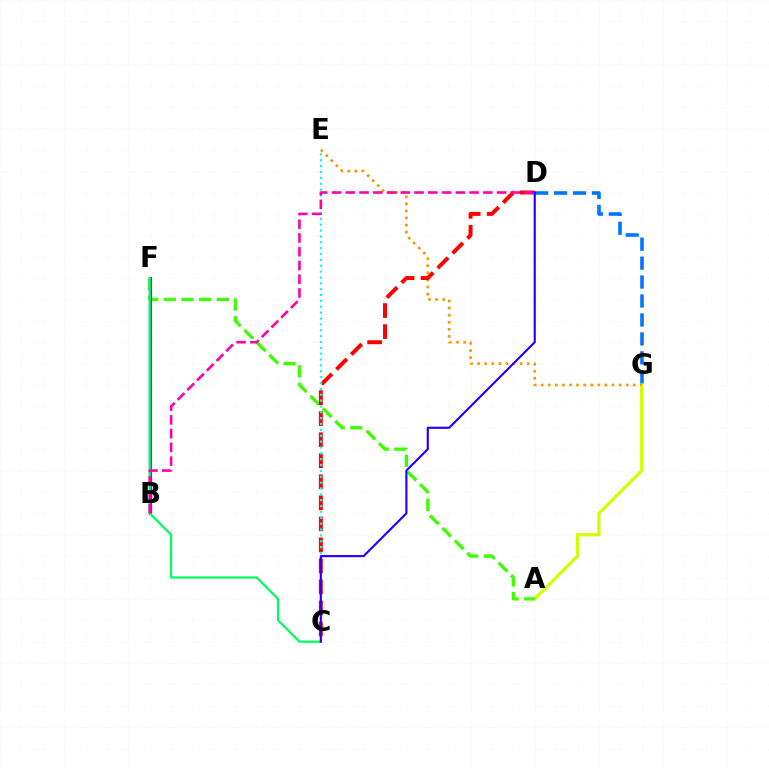{('A', 'G'): [{'color': '#d1ff00', 'line_style': 'solid', 'thickness': 2.3}], ('A', 'F'): [{'color': '#3dff00', 'line_style': 'dashed', 'thickness': 2.4}], ('B', 'F'): [{'color': '#b900ff', 'line_style': 'solid', 'thickness': 2.32}], ('E', 'G'): [{'color': '#ff9400', 'line_style': 'dotted', 'thickness': 1.92}], ('C', 'F'): [{'color': '#00ff5c', 'line_style': 'solid', 'thickness': 1.6}], ('D', 'G'): [{'color': '#0074ff', 'line_style': 'dashed', 'thickness': 2.57}], ('C', 'D'): [{'color': '#ff0000', 'line_style': 'dashed', 'thickness': 2.86}, {'color': '#2500ff', 'line_style': 'solid', 'thickness': 1.55}], ('C', 'E'): [{'color': '#00fff6', 'line_style': 'dotted', 'thickness': 1.59}], ('B', 'D'): [{'color': '#ff00ac', 'line_style': 'dashed', 'thickness': 1.87}]}